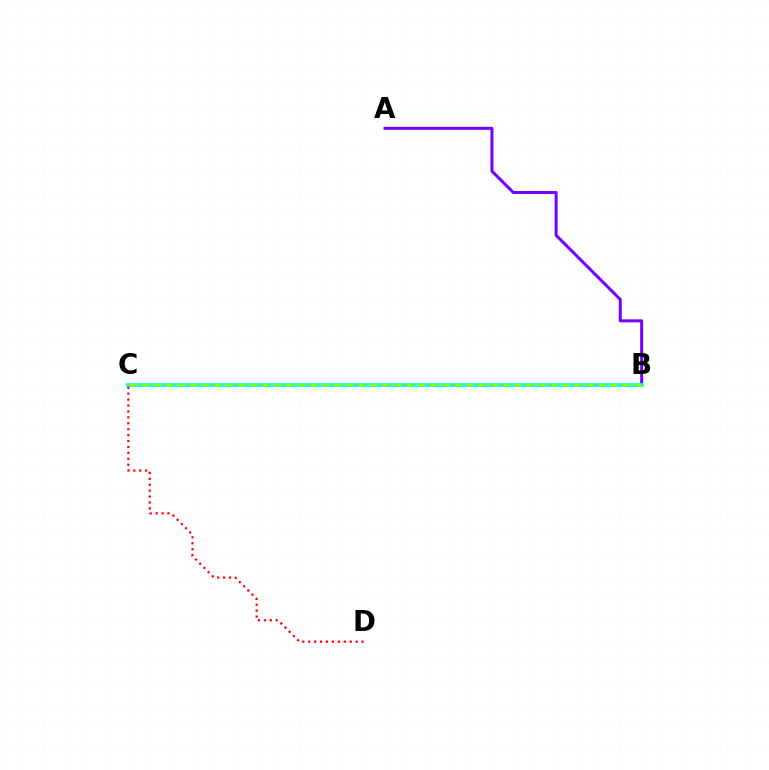{('A', 'B'): [{'color': '#7200ff', 'line_style': 'solid', 'thickness': 2.15}], ('B', 'C'): [{'color': '#00fff6', 'line_style': 'solid', 'thickness': 2.69}, {'color': '#84ff00', 'line_style': 'dashed', 'thickness': 1.63}], ('C', 'D'): [{'color': '#ff0000', 'line_style': 'dotted', 'thickness': 1.61}]}